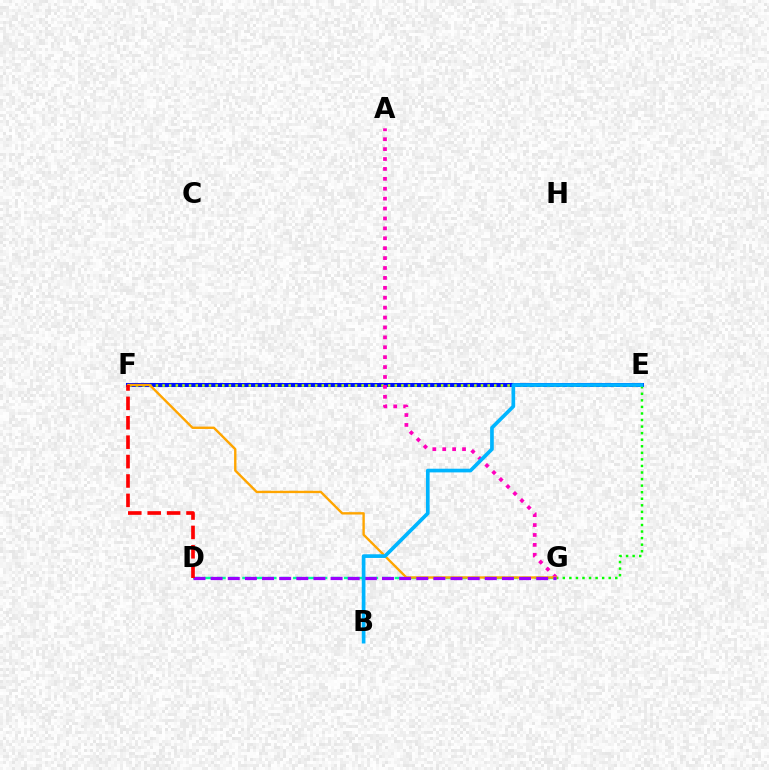{('E', 'F'): [{'color': '#0010ff', 'line_style': 'solid', 'thickness': 2.89}, {'color': '#b3ff00', 'line_style': 'dotted', 'thickness': 1.8}], ('D', 'G'): [{'color': '#00ff9d', 'line_style': 'dashed', 'thickness': 1.73}, {'color': '#9b00ff', 'line_style': 'dashed', 'thickness': 2.33}], ('E', 'G'): [{'color': '#08ff00', 'line_style': 'dotted', 'thickness': 1.78}], ('A', 'G'): [{'color': '#ff00bd', 'line_style': 'dotted', 'thickness': 2.69}], ('F', 'G'): [{'color': '#ffa500', 'line_style': 'solid', 'thickness': 1.71}], ('D', 'F'): [{'color': '#ff0000', 'line_style': 'dashed', 'thickness': 2.64}], ('B', 'E'): [{'color': '#00b5ff', 'line_style': 'solid', 'thickness': 2.64}]}